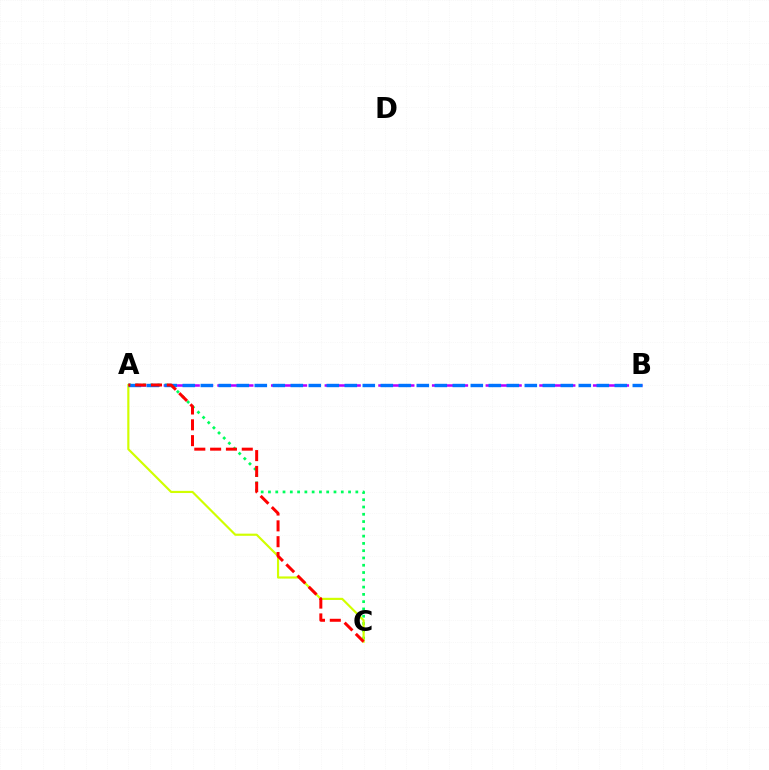{('A', 'B'): [{'color': '#b900ff', 'line_style': 'dashed', 'thickness': 1.82}, {'color': '#0074ff', 'line_style': 'dashed', 'thickness': 2.45}], ('A', 'C'): [{'color': '#00ff5c', 'line_style': 'dotted', 'thickness': 1.98}, {'color': '#d1ff00', 'line_style': 'solid', 'thickness': 1.56}, {'color': '#ff0000', 'line_style': 'dashed', 'thickness': 2.15}]}